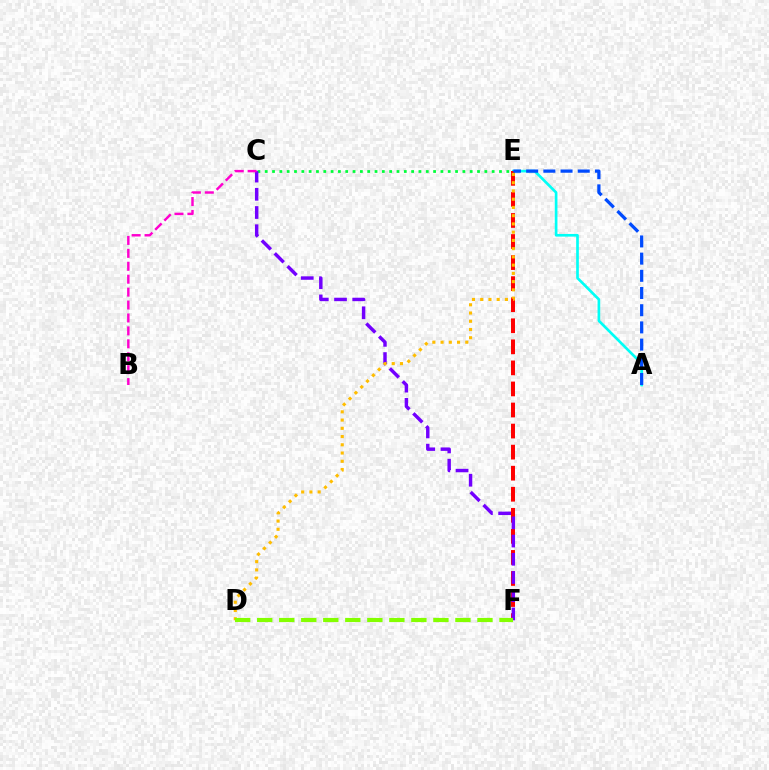{('C', 'E'): [{'color': '#00ff39', 'line_style': 'dotted', 'thickness': 1.99}], ('A', 'E'): [{'color': '#00fff6', 'line_style': 'solid', 'thickness': 1.92}, {'color': '#004bff', 'line_style': 'dashed', 'thickness': 2.34}], ('E', 'F'): [{'color': '#ff0000', 'line_style': 'dashed', 'thickness': 2.86}], ('C', 'F'): [{'color': '#7200ff', 'line_style': 'dashed', 'thickness': 2.47}], ('D', 'E'): [{'color': '#ffbd00', 'line_style': 'dotted', 'thickness': 2.24}], ('D', 'F'): [{'color': '#84ff00', 'line_style': 'dashed', 'thickness': 2.99}], ('B', 'C'): [{'color': '#ff00cf', 'line_style': 'dashed', 'thickness': 1.76}]}